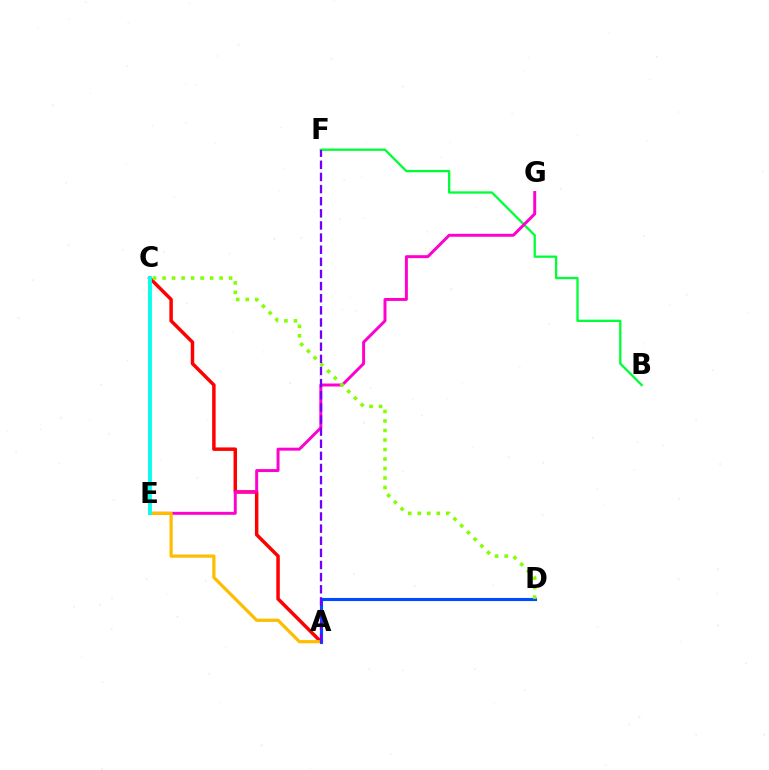{('B', 'F'): [{'color': '#00ff39', 'line_style': 'solid', 'thickness': 1.66}], ('A', 'C'): [{'color': '#ff0000', 'line_style': 'solid', 'thickness': 2.5}, {'color': '#ffbd00', 'line_style': 'solid', 'thickness': 2.32}], ('E', 'G'): [{'color': '#ff00cf', 'line_style': 'solid', 'thickness': 2.13}], ('C', 'E'): [{'color': '#00fff6', 'line_style': 'solid', 'thickness': 2.69}], ('A', 'D'): [{'color': '#004bff', 'line_style': 'solid', 'thickness': 2.24}], ('C', 'D'): [{'color': '#84ff00', 'line_style': 'dotted', 'thickness': 2.58}], ('A', 'F'): [{'color': '#7200ff', 'line_style': 'dashed', 'thickness': 1.65}]}